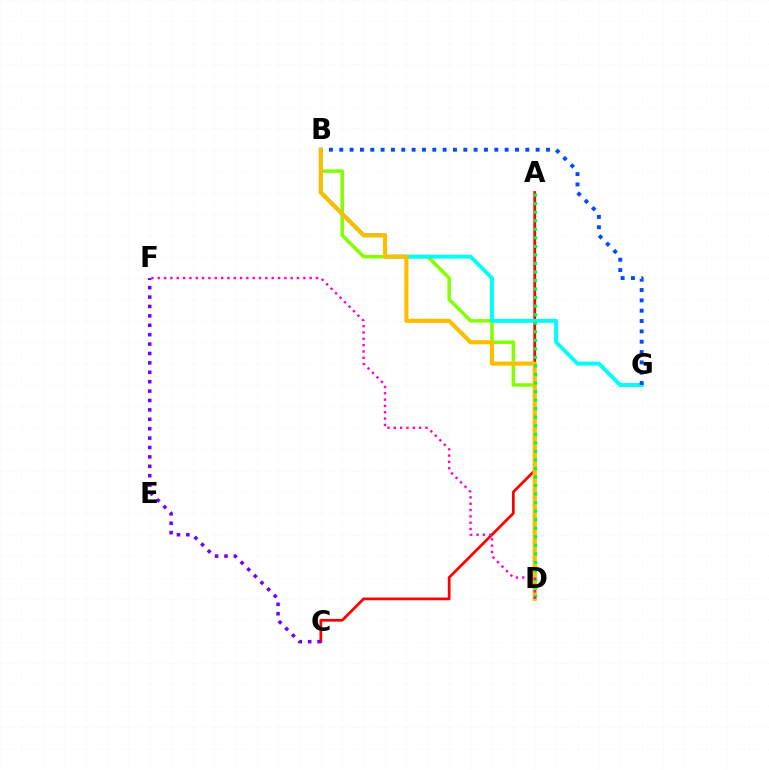{('A', 'C'): [{'color': '#ff0000', 'line_style': 'solid', 'thickness': 1.97}], ('C', 'F'): [{'color': '#7200ff', 'line_style': 'dotted', 'thickness': 2.55}], ('B', 'D'): [{'color': '#84ff00', 'line_style': 'solid', 'thickness': 2.54}, {'color': '#ffbd00', 'line_style': 'solid', 'thickness': 2.98}], ('B', 'G'): [{'color': '#00fff6', 'line_style': 'solid', 'thickness': 2.85}, {'color': '#004bff', 'line_style': 'dotted', 'thickness': 2.81}], ('A', 'D'): [{'color': '#00ff39', 'line_style': 'dotted', 'thickness': 2.32}], ('D', 'F'): [{'color': '#ff00cf', 'line_style': 'dotted', 'thickness': 1.72}]}